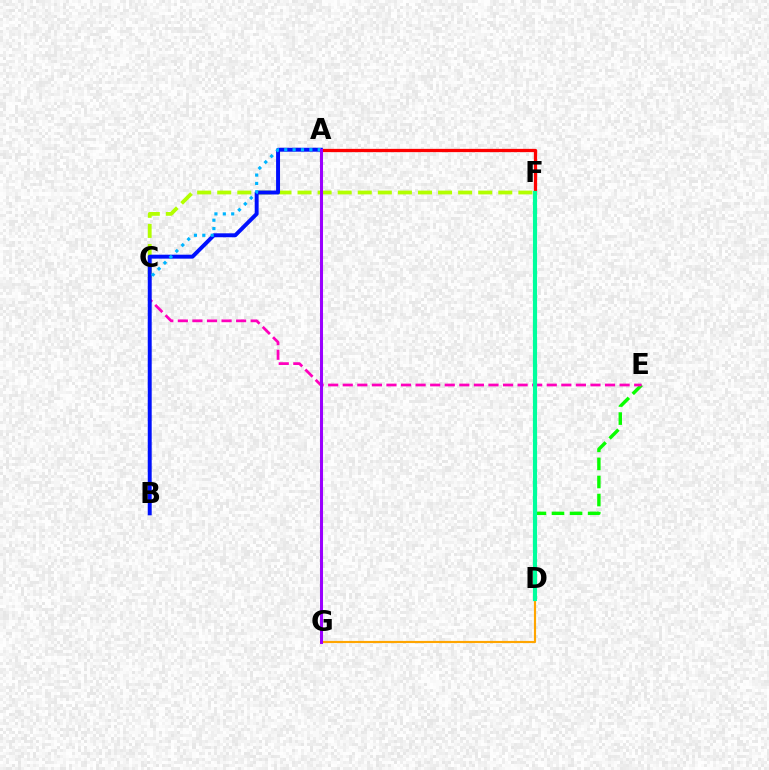{('D', 'E'): [{'color': '#08ff00', 'line_style': 'dashed', 'thickness': 2.45}], ('D', 'G'): [{'color': '#ffa500', 'line_style': 'solid', 'thickness': 1.55}], ('C', 'E'): [{'color': '#ff00bd', 'line_style': 'dashed', 'thickness': 1.98}], ('A', 'F'): [{'color': '#ff0000', 'line_style': 'solid', 'thickness': 2.36}], ('C', 'F'): [{'color': '#b3ff00', 'line_style': 'dashed', 'thickness': 2.73}], ('A', 'B'): [{'color': '#0010ff', 'line_style': 'solid', 'thickness': 2.84}], ('D', 'F'): [{'color': '#00ff9d', 'line_style': 'solid', 'thickness': 3.0}], ('A', 'C'): [{'color': '#00b5ff', 'line_style': 'dotted', 'thickness': 2.28}], ('A', 'G'): [{'color': '#9b00ff', 'line_style': 'solid', 'thickness': 2.19}]}